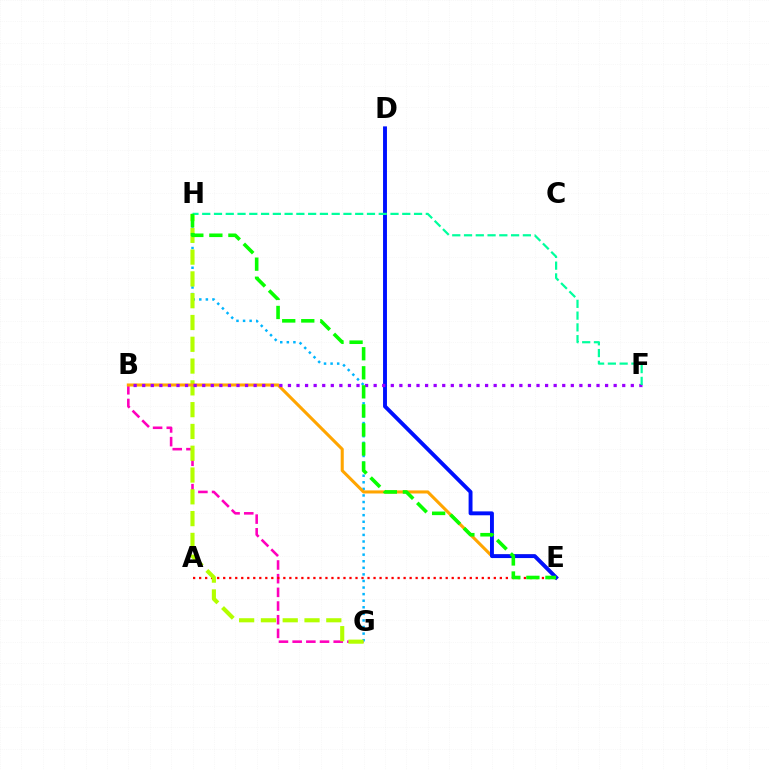{('B', 'G'): [{'color': '#ff00bd', 'line_style': 'dashed', 'thickness': 1.86}], ('A', 'E'): [{'color': '#ff0000', 'line_style': 'dotted', 'thickness': 1.63}], ('G', 'H'): [{'color': '#00b5ff', 'line_style': 'dotted', 'thickness': 1.79}, {'color': '#b3ff00', 'line_style': 'dashed', 'thickness': 2.96}], ('B', 'E'): [{'color': '#ffa500', 'line_style': 'solid', 'thickness': 2.21}], ('D', 'E'): [{'color': '#0010ff', 'line_style': 'solid', 'thickness': 2.81}], ('B', 'F'): [{'color': '#9b00ff', 'line_style': 'dotted', 'thickness': 2.33}], ('F', 'H'): [{'color': '#00ff9d', 'line_style': 'dashed', 'thickness': 1.6}], ('E', 'H'): [{'color': '#08ff00', 'line_style': 'dashed', 'thickness': 2.59}]}